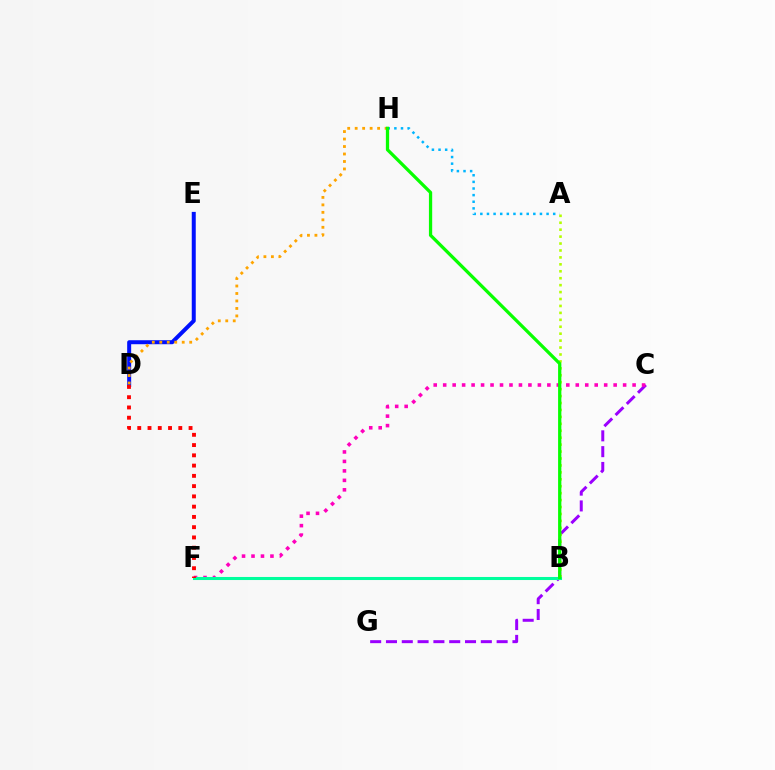{('D', 'E'): [{'color': '#0010ff', 'line_style': 'solid', 'thickness': 2.87}], ('A', 'H'): [{'color': '#00b5ff', 'line_style': 'dotted', 'thickness': 1.8}], ('D', 'H'): [{'color': '#ffa500', 'line_style': 'dotted', 'thickness': 2.03}], ('C', 'G'): [{'color': '#9b00ff', 'line_style': 'dashed', 'thickness': 2.15}], ('A', 'B'): [{'color': '#b3ff00', 'line_style': 'dotted', 'thickness': 1.88}], ('C', 'F'): [{'color': '#ff00bd', 'line_style': 'dotted', 'thickness': 2.57}], ('B', 'F'): [{'color': '#00ff9d', 'line_style': 'solid', 'thickness': 2.2}], ('B', 'H'): [{'color': '#08ff00', 'line_style': 'solid', 'thickness': 2.35}], ('D', 'F'): [{'color': '#ff0000', 'line_style': 'dotted', 'thickness': 2.79}]}